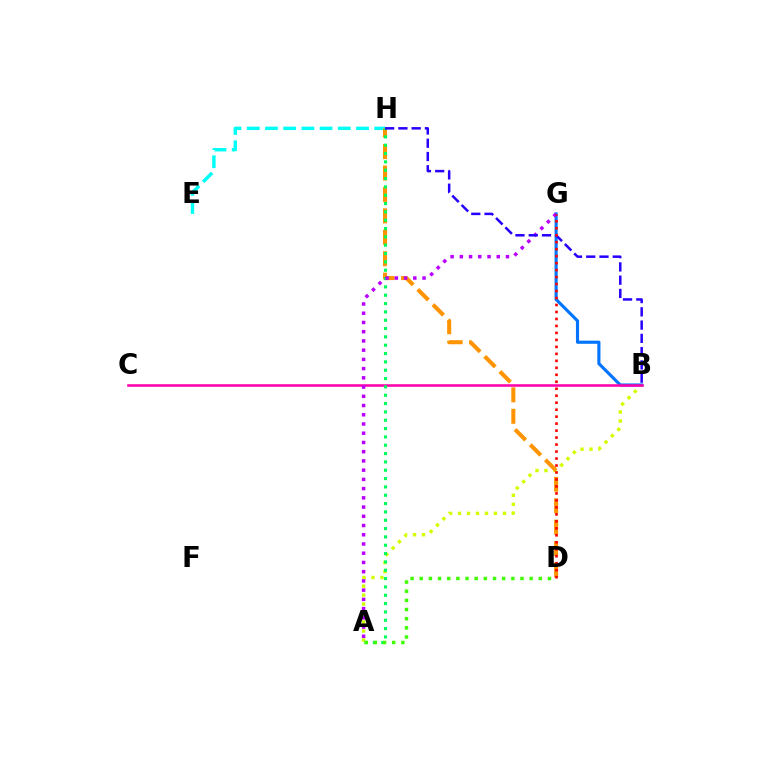{('E', 'H'): [{'color': '#00fff6', 'line_style': 'dashed', 'thickness': 2.47}], ('A', 'B'): [{'color': '#d1ff00', 'line_style': 'dotted', 'thickness': 2.44}], ('B', 'G'): [{'color': '#0074ff', 'line_style': 'solid', 'thickness': 2.25}], ('D', 'H'): [{'color': '#ff9400', 'line_style': 'dashed', 'thickness': 2.91}], ('B', 'C'): [{'color': '#ff00ac', 'line_style': 'solid', 'thickness': 1.83}], ('A', 'H'): [{'color': '#00ff5c', 'line_style': 'dotted', 'thickness': 2.26}], ('A', 'G'): [{'color': '#b900ff', 'line_style': 'dotted', 'thickness': 2.51}], ('B', 'H'): [{'color': '#2500ff', 'line_style': 'dashed', 'thickness': 1.8}], ('D', 'G'): [{'color': '#ff0000', 'line_style': 'dotted', 'thickness': 1.9}], ('A', 'D'): [{'color': '#3dff00', 'line_style': 'dotted', 'thickness': 2.49}]}